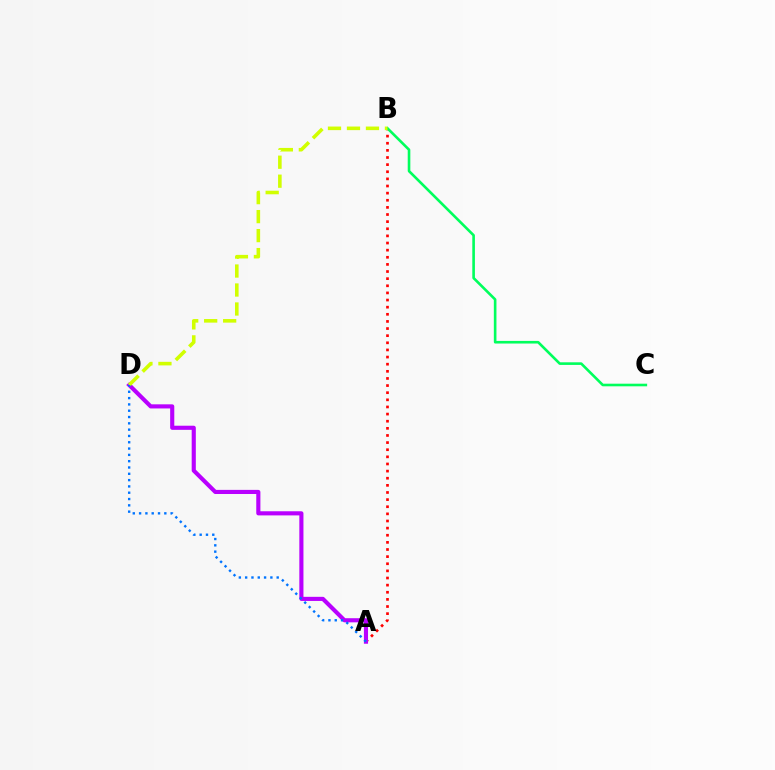{('A', 'B'): [{'color': '#ff0000', 'line_style': 'dotted', 'thickness': 1.94}], ('A', 'D'): [{'color': '#b900ff', 'line_style': 'solid', 'thickness': 2.97}, {'color': '#0074ff', 'line_style': 'dotted', 'thickness': 1.71}], ('B', 'C'): [{'color': '#00ff5c', 'line_style': 'solid', 'thickness': 1.88}], ('B', 'D'): [{'color': '#d1ff00', 'line_style': 'dashed', 'thickness': 2.58}]}